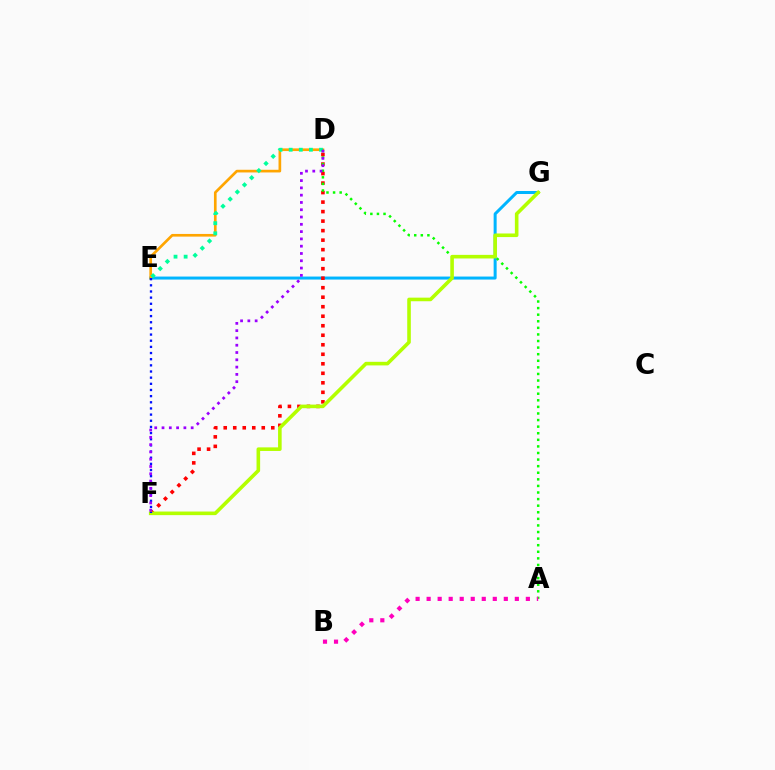{('E', 'G'): [{'color': '#00b5ff', 'line_style': 'solid', 'thickness': 2.16}], ('D', 'E'): [{'color': '#ffa500', 'line_style': 'solid', 'thickness': 1.93}, {'color': '#00ff9d', 'line_style': 'dotted', 'thickness': 2.75}], ('D', 'F'): [{'color': '#ff0000', 'line_style': 'dotted', 'thickness': 2.58}, {'color': '#9b00ff', 'line_style': 'dotted', 'thickness': 1.98}], ('A', 'D'): [{'color': '#08ff00', 'line_style': 'dotted', 'thickness': 1.79}], ('F', 'G'): [{'color': '#b3ff00', 'line_style': 'solid', 'thickness': 2.59}], ('E', 'F'): [{'color': '#0010ff', 'line_style': 'dotted', 'thickness': 1.67}], ('A', 'B'): [{'color': '#ff00bd', 'line_style': 'dotted', 'thickness': 3.0}]}